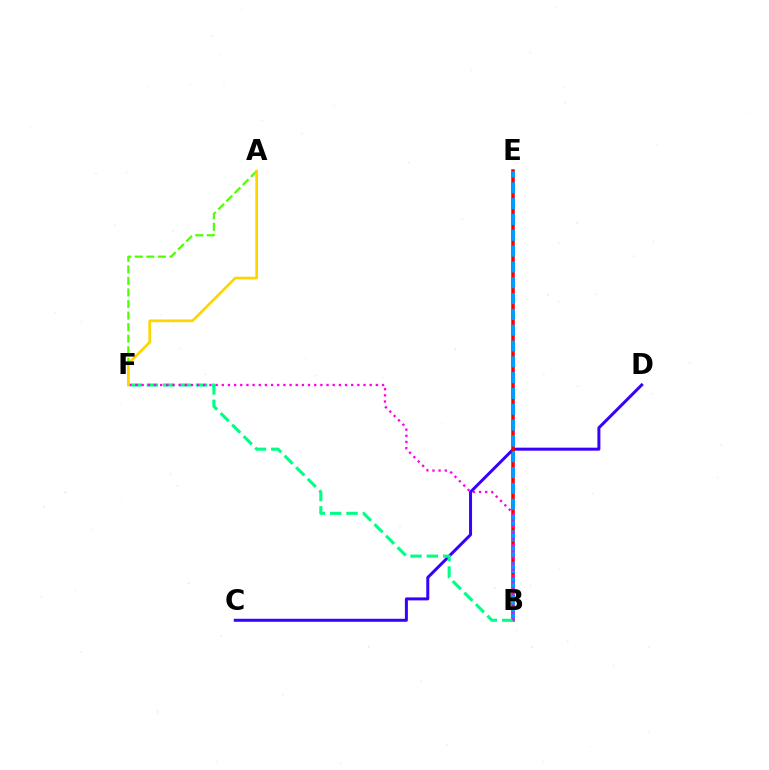{('C', 'D'): [{'color': '#3700ff', 'line_style': 'solid', 'thickness': 2.16}], ('B', 'E'): [{'color': '#ff0000', 'line_style': 'solid', 'thickness': 2.54}, {'color': '#009eff', 'line_style': 'dashed', 'thickness': 2.15}], ('B', 'F'): [{'color': '#00ff86', 'line_style': 'dashed', 'thickness': 2.22}, {'color': '#ff00ed', 'line_style': 'dotted', 'thickness': 1.67}], ('A', 'F'): [{'color': '#4fff00', 'line_style': 'dashed', 'thickness': 1.57}, {'color': '#ffd500', 'line_style': 'solid', 'thickness': 1.95}]}